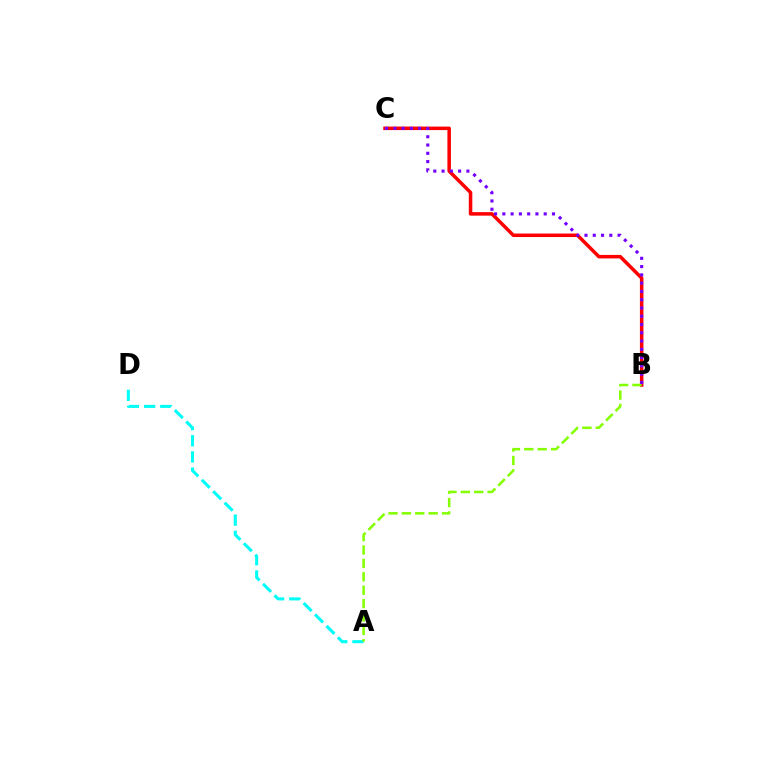{('B', 'C'): [{'color': '#ff0000', 'line_style': 'solid', 'thickness': 2.53}, {'color': '#7200ff', 'line_style': 'dotted', 'thickness': 2.25}], ('A', 'D'): [{'color': '#00fff6', 'line_style': 'dashed', 'thickness': 2.2}], ('A', 'B'): [{'color': '#84ff00', 'line_style': 'dashed', 'thickness': 1.82}]}